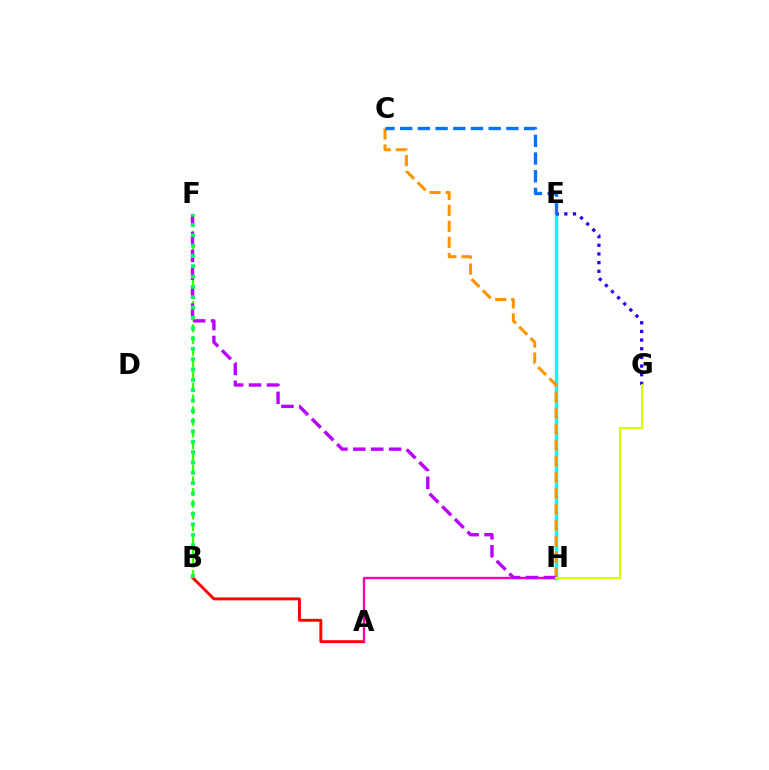{('B', 'F'): [{'color': '#3dff00', 'line_style': 'dashed', 'thickness': 1.59}, {'color': '#00ff5c', 'line_style': 'dotted', 'thickness': 2.81}], ('E', 'H'): [{'color': '#00fff6', 'line_style': 'solid', 'thickness': 2.51}], ('E', 'G'): [{'color': '#2500ff', 'line_style': 'dotted', 'thickness': 2.35}], ('A', 'B'): [{'color': '#ff0000', 'line_style': 'solid', 'thickness': 2.08}], ('C', 'H'): [{'color': '#ff9400', 'line_style': 'dashed', 'thickness': 2.18}], ('A', 'H'): [{'color': '#ff00ac', 'line_style': 'solid', 'thickness': 1.71}], ('F', 'H'): [{'color': '#b900ff', 'line_style': 'dashed', 'thickness': 2.43}], ('C', 'E'): [{'color': '#0074ff', 'line_style': 'dashed', 'thickness': 2.4}], ('G', 'H'): [{'color': '#d1ff00', 'line_style': 'solid', 'thickness': 1.54}]}